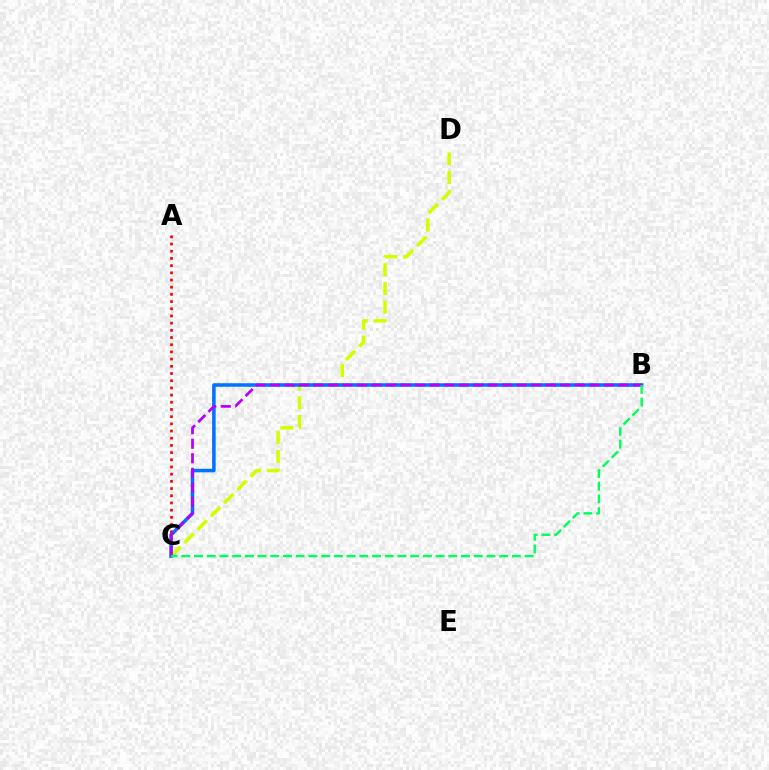{('A', 'C'): [{'color': '#ff0000', 'line_style': 'dotted', 'thickness': 1.95}], ('C', 'D'): [{'color': '#d1ff00', 'line_style': 'dashed', 'thickness': 2.55}], ('B', 'C'): [{'color': '#0074ff', 'line_style': 'solid', 'thickness': 2.55}, {'color': '#b900ff', 'line_style': 'dashed', 'thickness': 1.97}, {'color': '#00ff5c', 'line_style': 'dashed', 'thickness': 1.73}]}